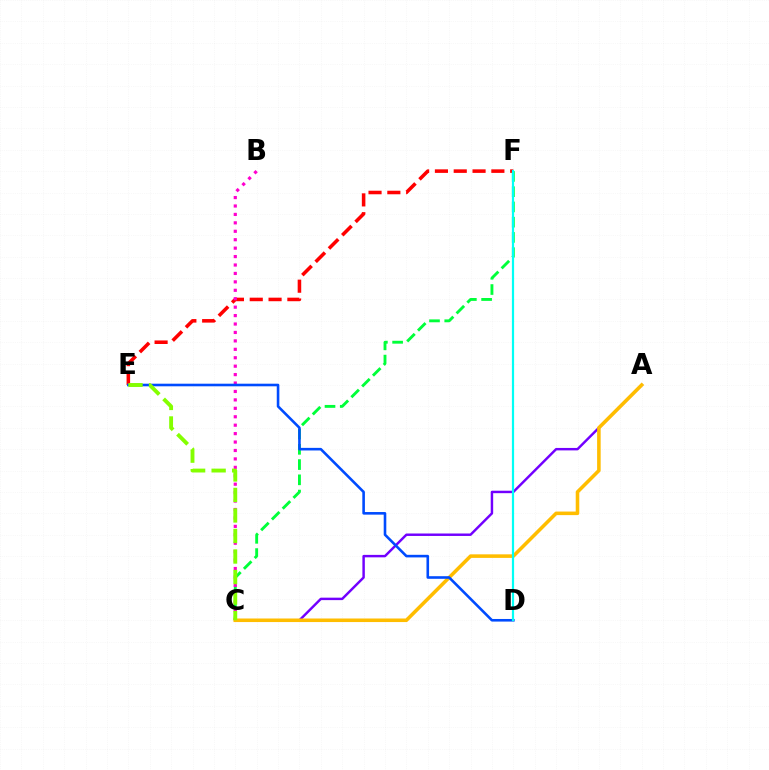{('C', 'F'): [{'color': '#00ff39', 'line_style': 'dashed', 'thickness': 2.07}], ('E', 'F'): [{'color': '#ff0000', 'line_style': 'dashed', 'thickness': 2.56}], ('A', 'C'): [{'color': '#7200ff', 'line_style': 'solid', 'thickness': 1.77}, {'color': '#ffbd00', 'line_style': 'solid', 'thickness': 2.56}], ('B', 'C'): [{'color': '#ff00cf', 'line_style': 'dotted', 'thickness': 2.29}], ('D', 'E'): [{'color': '#004bff', 'line_style': 'solid', 'thickness': 1.87}], ('C', 'E'): [{'color': '#84ff00', 'line_style': 'dashed', 'thickness': 2.79}], ('D', 'F'): [{'color': '#00fff6', 'line_style': 'solid', 'thickness': 1.58}]}